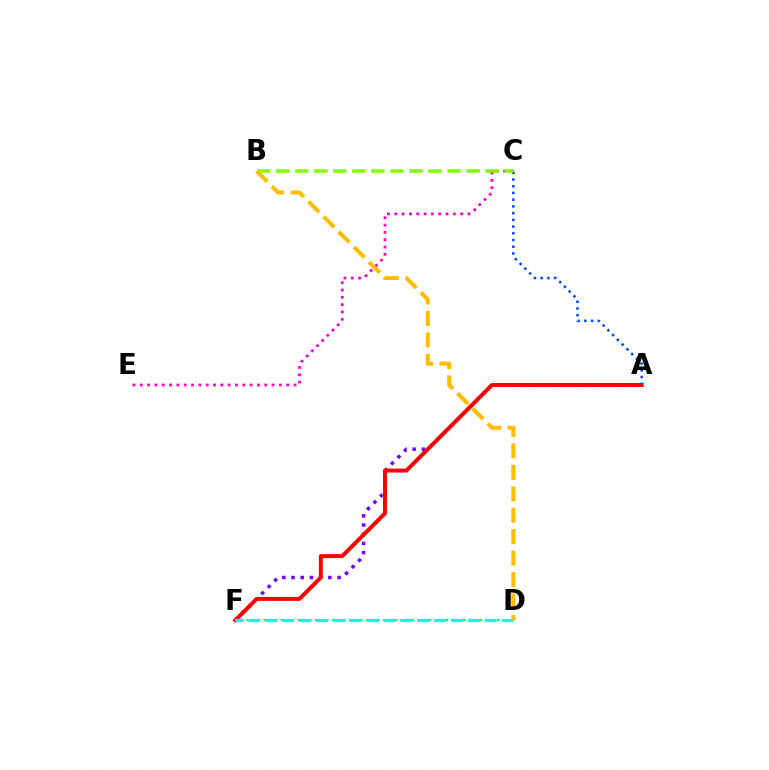{('A', 'C'): [{'color': '#004bff', 'line_style': 'dotted', 'thickness': 1.83}], ('A', 'F'): [{'color': '#7200ff', 'line_style': 'dotted', 'thickness': 2.5}, {'color': '#ff0000', 'line_style': 'solid', 'thickness': 2.85}], ('D', 'F'): [{'color': '#00ff39', 'line_style': 'dotted', 'thickness': 1.55}, {'color': '#00fff6', 'line_style': 'dashed', 'thickness': 2.29}], ('C', 'E'): [{'color': '#ff00cf', 'line_style': 'dotted', 'thickness': 1.99}], ('B', 'C'): [{'color': '#84ff00', 'line_style': 'dashed', 'thickness': 2.59}], ('B', 'D'): [{'color': '#ffbd00', 'line_style': 'dashed', 'thickness': 2.91}]}